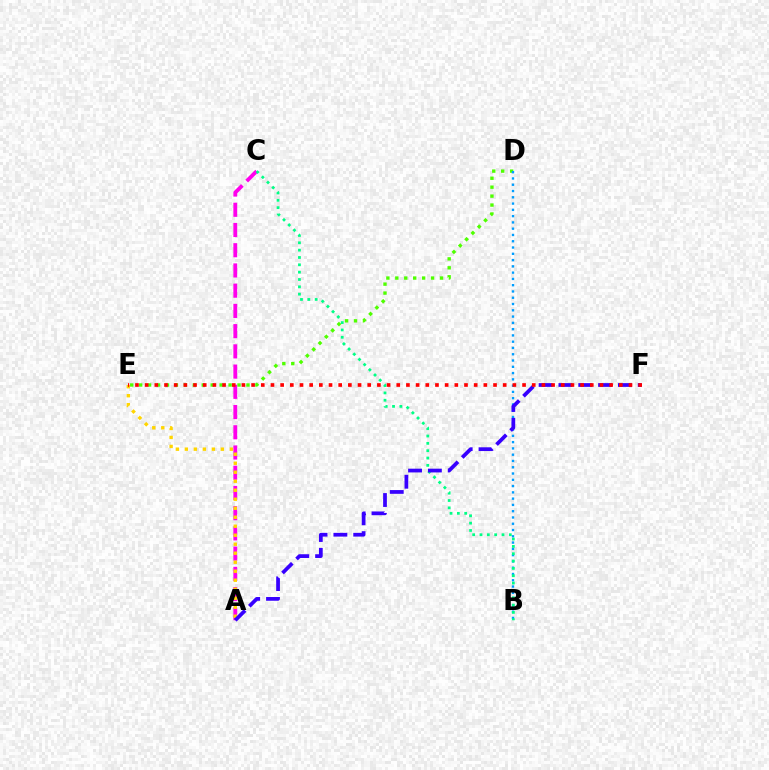{('A', 'C'): [{'color': '#ff00ed', 'line_style': 'dashed', 'thickness': 2.75}], ('D', 'E'): [{'color': '#4fff00', 'line_style': 'dotted', 'thickness': 2.43}], ('A', 'E'): [{'color': '#ffd500', 'line_style': 'dotted', 'thickness': 2.44}], ('B', 'D'): [{'color': '#009eff', 'line_style': 'dotted', 'thickness': 1.71}], ('B', 'C'): [{'color': '#00ff86', 'line_style': 'dotted', 'thickness': 1.99}], ('A', 'F'): [{'color': '#3700ff', 'line_style': 'dashed', 'thickness': 2.69}], ('E', 'F'): [{'color': '#ff0000', 'line_style': 'dotted', 'thickness': 2.63}]}